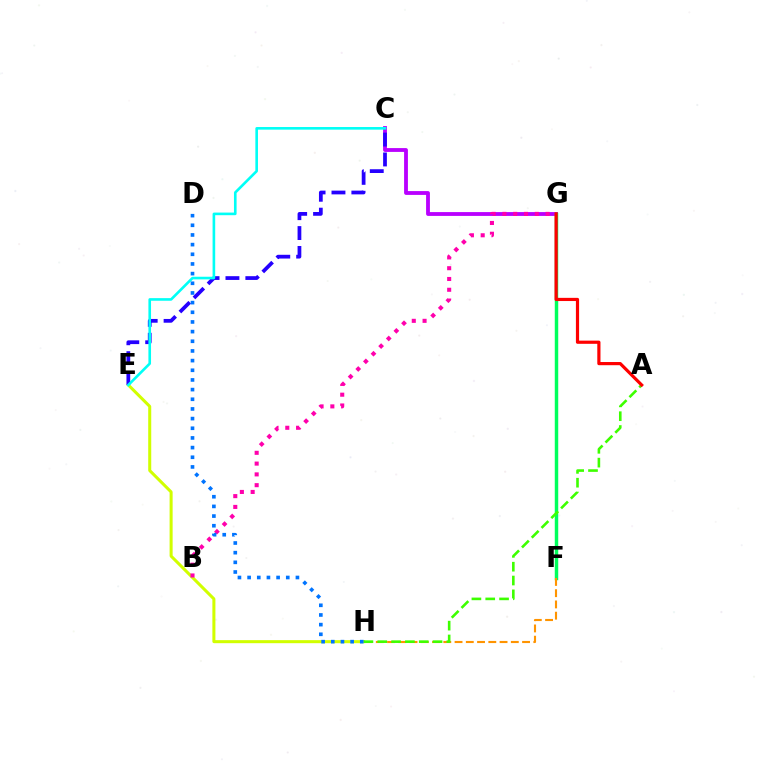{('C', 'G'): [{'color': '#b900ff', 'line_style': 'solid', 'thickness': 2.75}], ('E', 'H'): [{'color': '#d1ff00', 'line_style': 'solid', 'thickness': 2.18}], ('C', 'E'): [{'color': '#2500ff', 'line_style': 'dashed', 'thickness': 2.7}, {'color': '#00fff6', 'line_style': 'solid', 'thickness': 1.89}], ('B', 'G'): [{'color': '#ff00ac', 'line_style': 'dotted', 'thickness': 2.93}], ('F', 'G'): [{'color': '#00ff5c', 'line_style': 'solid', 'thickness': 2.49}], ('F', 'H'): [{'color': '#ff9400', 'line_style': 'dashed', 'thickness': 1.53}], ('A', 'H'): [{'color': '#3dff00', 'line_style': 'dashed', 'thickness': 1.88}], ('A', 'G'): [{'color': '#ff0000', 'line_style': 'solid', 'thickness': 2.29}], ('D', 'H'): [{'color': '#0074ff', 'line_style': 'dotted', 'thickness': 2.63}]}